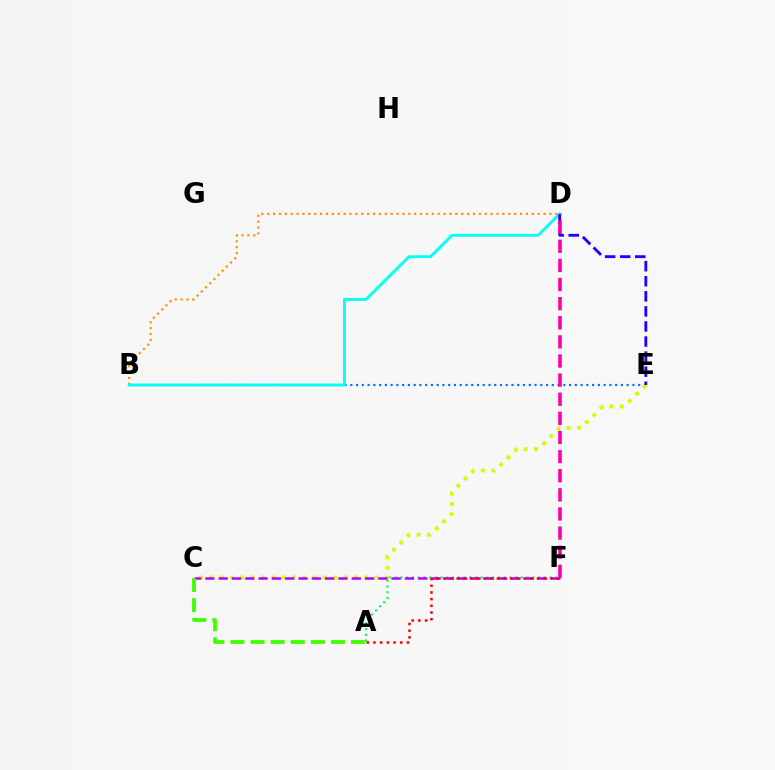{('A', 'F'): [{'color': '#00ff5c', 'line_style': 'dotted', 'thickness': 1.56}, {'color': '#ff0000', 'line_style': 'dotted', 'thickness': 1.82}], ('B', 'E'): [{'color': '#0074ff', 'line_style': 'dotted', 'thickness': 1.56}], ('C', 'E'): [{'color': '#d1ff00', 'line_style': 'dotted', 'thickness': 2.81}], ('B', 'D'): [{'color': '#ff9400', 'line_style': 'dotted', 'thickness': 1.6}, {'color': '#00fff6', 'line_style': 'solid', 'thickness': 2.05}], ('C', 'F'): [{'color': '#b900ff', 'line_style': 'dashed', 'thickness': 1.81}], ('D', 'E'): [{'color': '#2500ff', 'line_style': 'dashed', 'thickness': 2.05}], ('A', 'C'): [{'color': '#3dff00', 'line_style': 'dashed', 'thickness': 2.73}], ('D', 'F'): [{'color': '#ff00ac', 'line_style': 'dashed', 'thickness': 2.6}]}